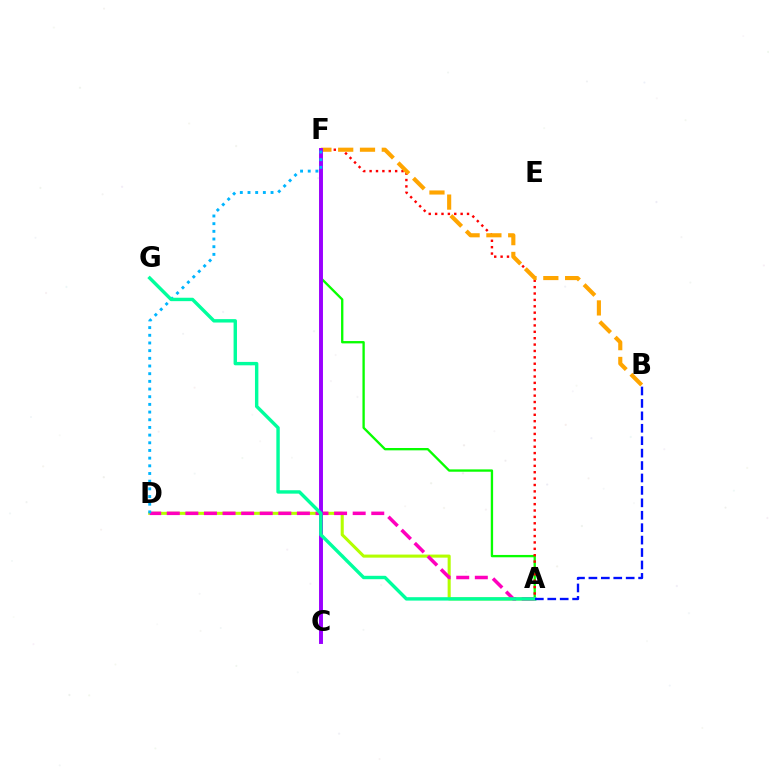{('A', 'D'): [{'color': '#b3ff00', 'line_style': 'solid', 'thickness': 2.21}, {'color': '#ff00bd', 'line_style': 'dashed', 'thickness': 2.53}], ('A', 'F'): [{'color': '#08ff00', 'line_style': 'solid', 'thickness': 1.68}, {'color': '#ff0000', 'line_style': 'dotted', 'thickness': 1.73}], ('B', 'F'): [{'color': '#ffa500', 'line_style': 'dashed', 'thickness': 2.96}], ('C', 'F'): [{'color': '#9b00ff', 'line_style': 'solid', 'thickness': 2.83}], ('D', 'F'): [{'color': '#00b5ff', 'line_style': 'dotted', 'thickness': 2.09}], ('A', 'G'): [{'color': '#00ff9d', 'line_style': 'solid', 'thickness': 2.45}], ('A', 'B'): [{'color': '#0010ff', 'line_style': 'dashed', 'thickness': 1.69}]}